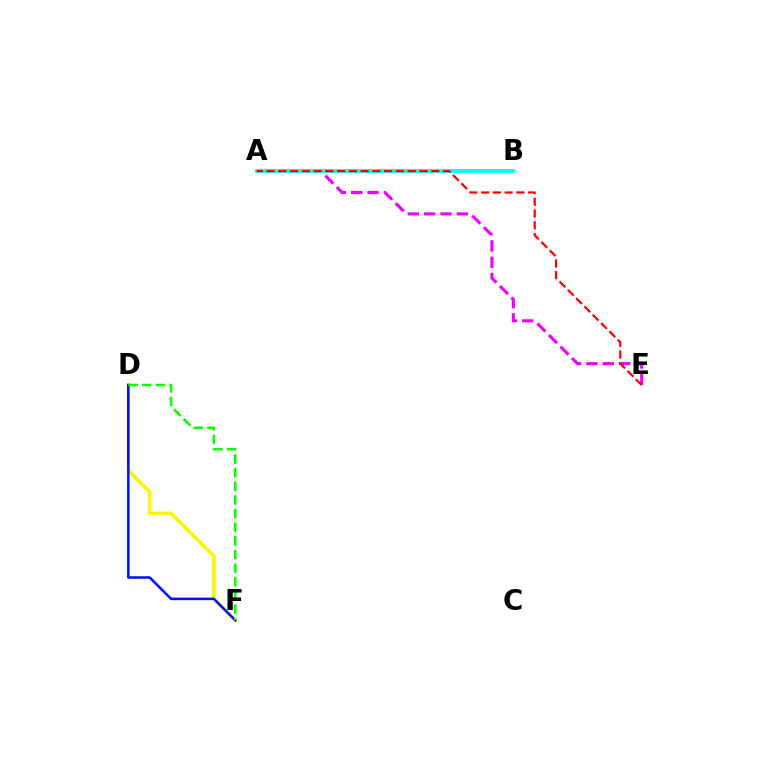{('D', 'F'): [{'color': '#fcf500', 'line_style': 'solid', 'thickness': 2.58}, {'color': '#0010ff', 'line_style': 'solid', 'thickness': 1.83}, {'color': '#08ff00', 'line_style': 'dashed', 'thickness': 1.85}], ('A', 'E'): [{'color': '#ee00ff', 'line_style': 'dashed', 'thickness': 2.22}, {'color': '#ff0000', 'line_style': 'dashed', 'thickness': 1.6}], ('A', 'B'): [{'color': '#00fff6', 'line_style': 'solid', 'thickness': 2.83}]}